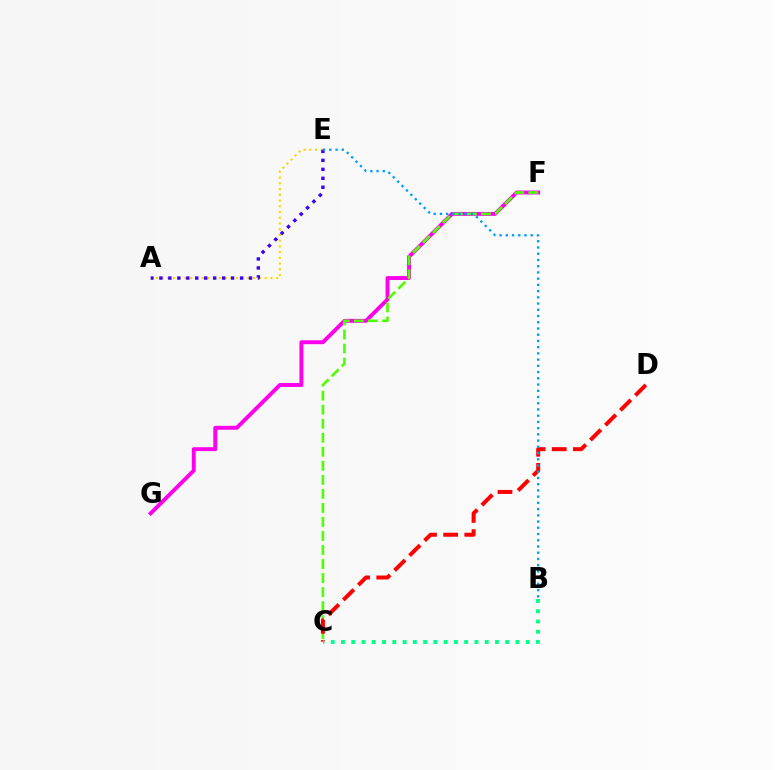{('F', 'G'): [{'color': '#ff00ed', 'line_style': 'solid', 'thickness': 2.81}], ('C', 'F'): [{'color': '#4fff00', 'line_style': 'dashed', 'thickness': 1.91}], ('C', 'D'): [{'color': '#ff0000', 'line_style': 'dashed', 'thickness': 2.87}], ('A', 'E'): [{'color': '#ffd500', 'line_style': 'dotted', 'thickness': 1.56}, {'color': '#3700ff', 'line_style': 'dotted', 'thickness': 2.44}], ('B', 'E'): [{'color': '#009eff', 'line_style': 'dotted', 'thickness': 1.69}], ('B', 'C'): [{'color': '#00ff86', 'line_style': 'dotted', 'thickness': 2.79}]}